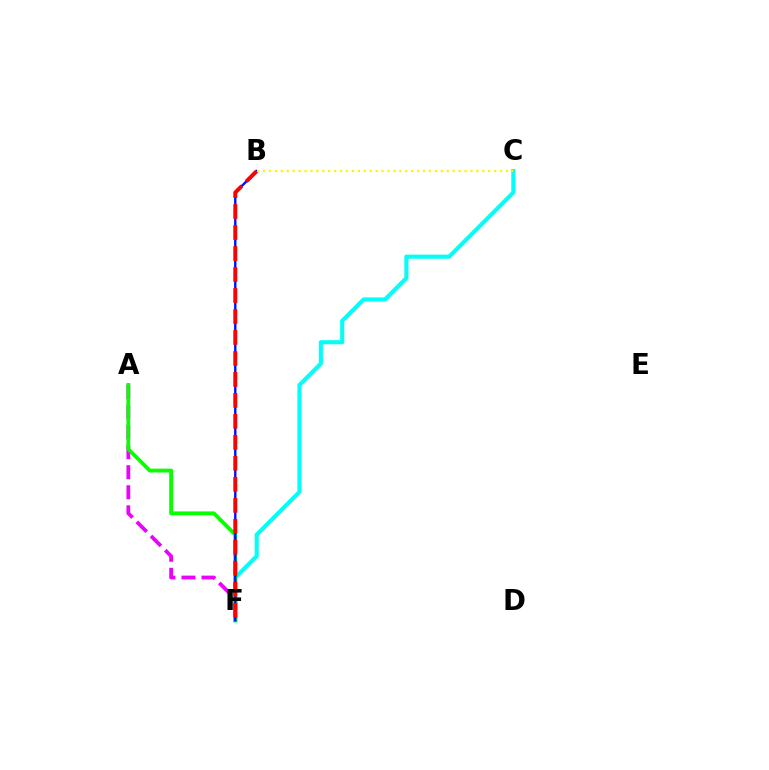{('A', 'F'): [{'color': '#ee00ff', 'line_style': 'dashed', 'thickness': 2.72}, {'color': '#08ff00', 'line_style': 'solid', 'thickness': 2.77}], ('C', 'F'): [{'color': '#00fff6', 'line_style': 'solid', 'thickness': 2.94}], ('B', 'F'): [{'color': '#0010ff', 'line_style': 'solid', 'thickness': 1.72}, {'color': '#ff0000', 'line_style': 'dashed', 'thickness': 2.85}], ('B', 'C'): [{'color': '#fcf500', 'line_style': 'dotted', 'thickness': 1.61}]}